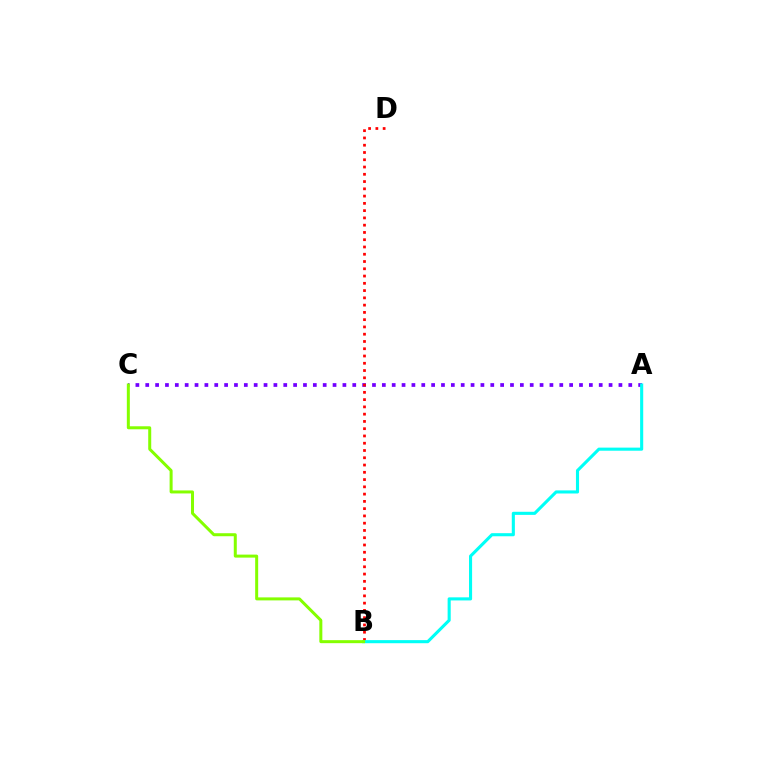{('A', 'C'): [{'color': '#7200ff', 'line_style': 'dotted', 'thickness': 2.68}], ('B', 'D'): [{'color': '#ff0000', 'line_style': 'dotted', 'thickness': 1.97}], ('A', 'B'): [{'color': '#00fff6', 'line_style': 'solid', 'thickness': 2.23}], ('B', 'C'): [{'color': '#84ff00', 'line_style': 'solid', 'thickness': 2.16}]}